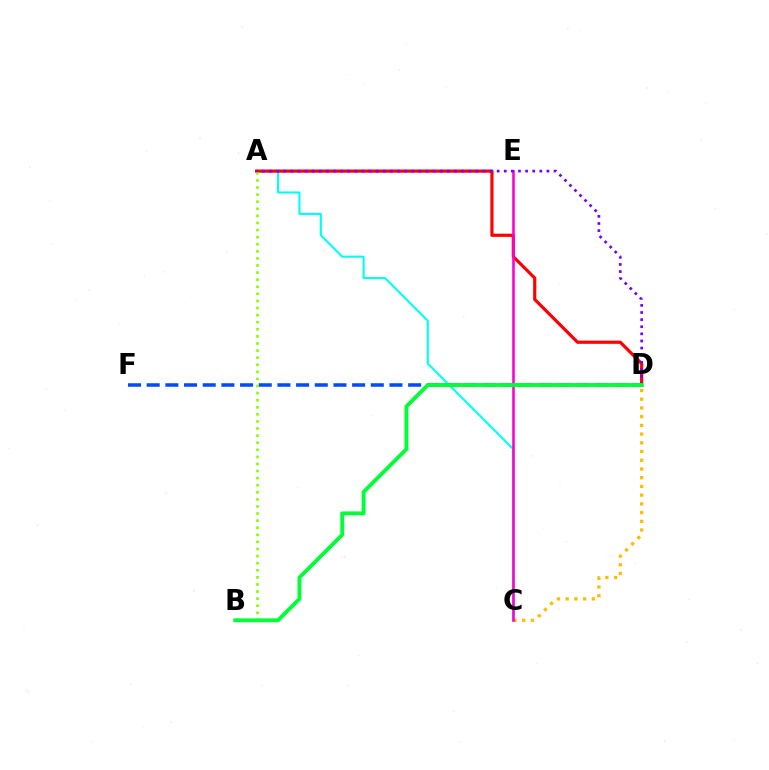{('C', 'D'): [{'color': '#ffbd00', 'line_style': 'dotted', 'thickness': 2.37}], ('A', 'C'): [{'color': '#00fff6', 'line_style': 'solid', 'thickness': 1.51}], ('A', 'D'): [{'color': '#ff0000', 'line_style': 'solid', 'thickness': 2.29}, {'color': '#7200ff', 'line_style': 'dotted', 'thickness': 1.93}], ('D', 'F'): [{'color': '#004bff', 'line_style': 'dashed', 'thickness': 2.54}], ('C', 'E'): [{'color': '#ff00cf', 'line_style': 'solid', 'thickness': 1.87}], ('A', 'B'): [{'color': '#84ff00', 'line_style': 'dotted', 'thickness': 1.93}], ('B', 'D'): [{'color': '#00ff39', 'line_style': 'solid', 'thickness': 2.79}]}